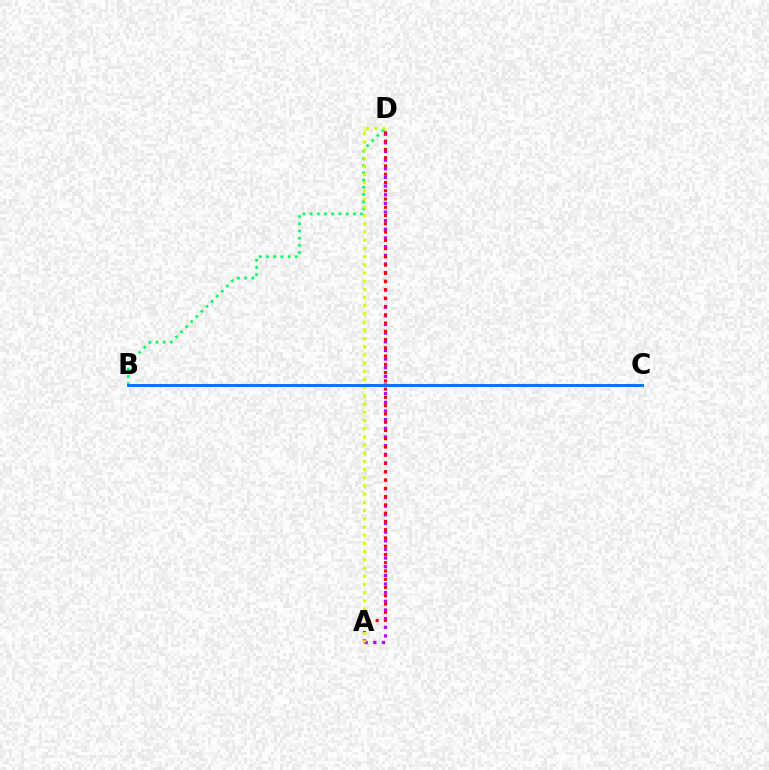{('A', 'D'): [{'color': '#b900ff', 'line_style': 'dotted', 'thickness': 2.35}, {'color': '#ff0000', 'line_style': 'dotted', 'thickness': 2.25}, {'color': '#d1ff00', 'line_style': 'dotted', 'thickness': 2.23}], ('B', 'D'): [{'color': '#00ff5c', 'line_style': 'dotted', 'thickness': 1.96}], ('B', 'C'): [{'color': '#0074ff', 'line_style': 'solid', 'thickness': 2.12}]}